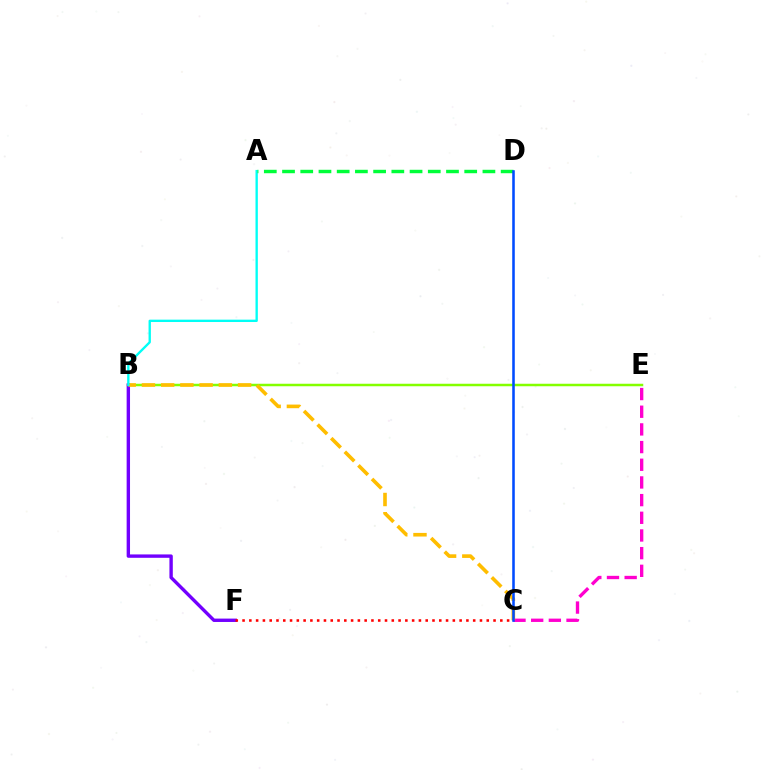{('B', 'E'): [{'color': '#84ff00', 'line_style': 'solid', 'thickness': 1.79}], ('C', 'E'): [{'color': '#ff00cf', 'line_style': 'dashed', 'thickness': 2.4}], ('B', 'F'): [{'color': '#7200ff', 'line_style': 'solid', 'thickness': 2.43}], ('B', 'C'): [{'color': '#ffbd00', 'line_style': 'dashed', 'thickness': 2.61}], ('A', 'B'): [{'color': '#00fff6', 'line_style': 'solid', 'thickness': 1.69}], ('A', 'D'): [{'color': '#00ff39', 'line_style': 'dashed', 'thickness': 2.47}], ('C', 'D'): [{'color': '#004bff', 'line_style': 'solid', 'thickness': 1.84}], ('C', 'F'): [{'color': '#ff0000', 'line_style': 'dotted', 'thickness': 1.84}]}